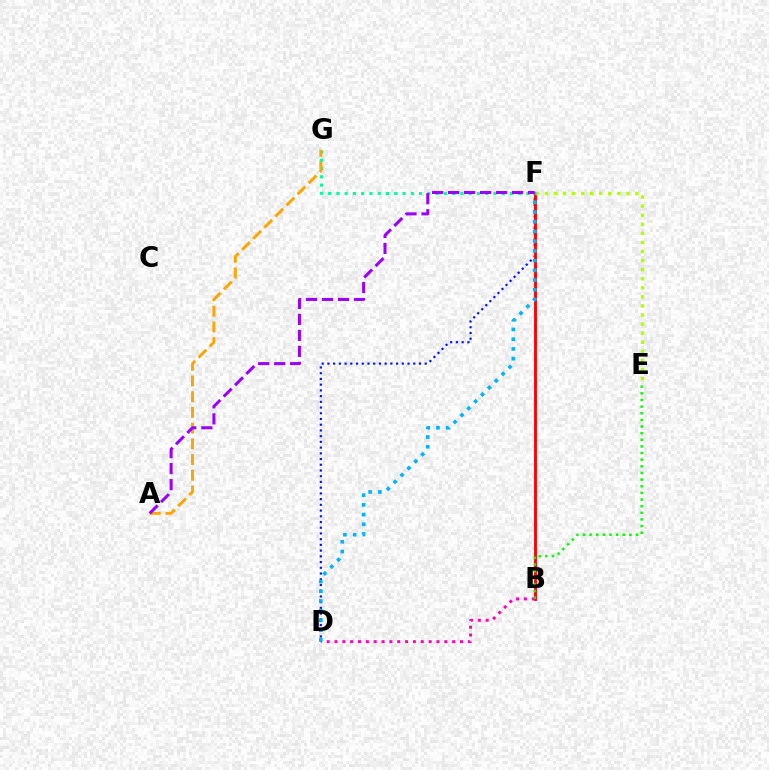{('D', 'F'): [{'color': '#0010ff', 'line_style': 'dotted', 'thickness': 1.55}, {'color': '#00b5ff', 'line_style': 'dotted', 'thickness': 2.64}], ('B', 'F'): [{'color': '#ff0000', 'line_style': 'solid', 'thickness': 2.06}], ('F', 'G'): [{'color': '#00ff9d', 'line_style': 'dotted', 'thickness': 2.24}], ('B', 'D'): [{'color': '#ff00bd', 'line_style': 'dotted', 'thickness': 2.13}], ('E', 'F'): [{'color': '#b3ff00', 'line_style': 'dotted', 'thickness': 2.47}], ('A', 'G'): [{'color': '#ffa500', 'line_style': 'dashed', 'thickness': 2.13}], ('B', 'E'): [{'color': '#08ff00', 'line_style': 'dotted', 'thickness': 1.8}], ('A', 'F'): [{'color': '#9b00ff', 'line_style': 'dashed', 'thickness': 2.17}]}